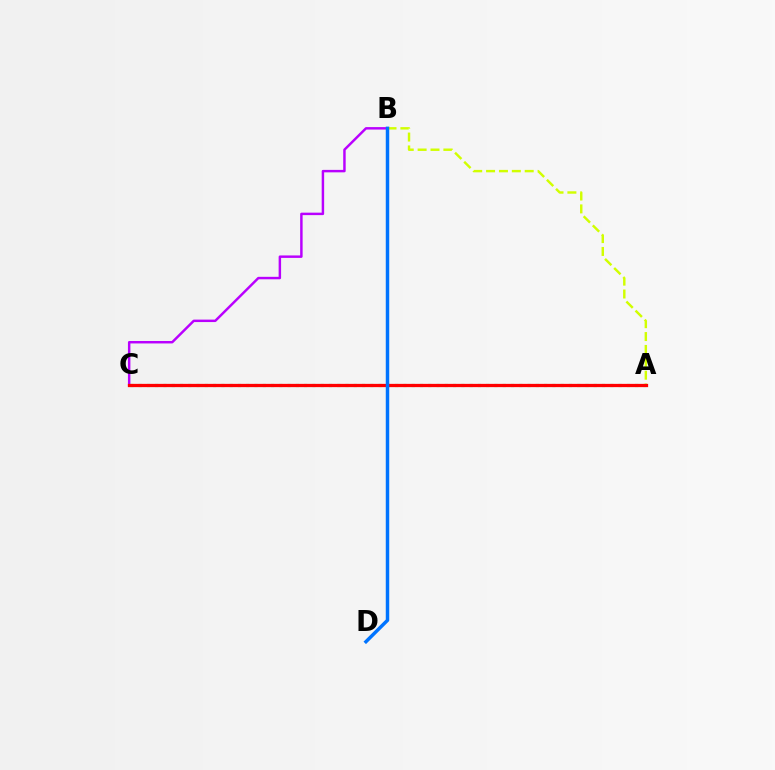{('B', 'C'): [{'color': '#b900ff', 'line_style': 'solid', 'thickness': 1.77}], ('A', 'B'): [{'color': '#d1ff00', 'line_style': 'dashed', 'thickness': 1.75}], ('A', 'C'): [{'color': '#00ff5c', 'line_style': 'dotted', 'thickness': 2.25}, {'color': '#ff0000', 'line_style': 'solid', 'thickness': 2.35}], ('B', 'D'): [{'color': '#0074ff', 'line_style': 'solid', 'thickness': 2.49}]}